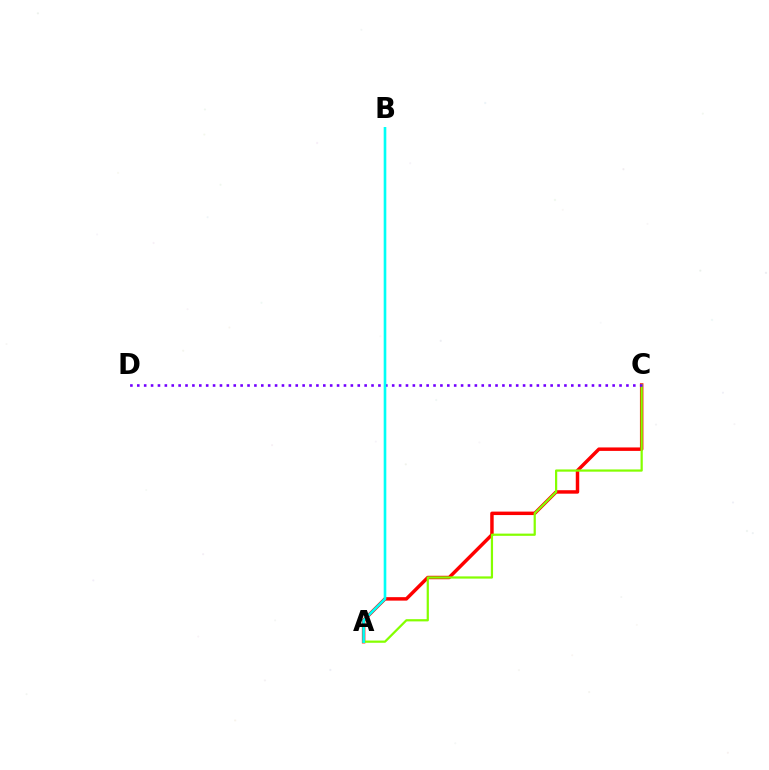{('A', 'C'): [{'color': '#ff0000', 'line_style': 'solid', 'thickness': 2.49}, {'color': '#84ff00', 'line_style': 'solid', 'thickness': 1.6}], ('C', 'D'): [{'color': '#7200ff', 'line_style': 'dotted', 'thickness': 1.87}], ('A', 'B'): [{'color': '#00fff6', 'line_style': 'solid', 'thickness': 1.89}]}